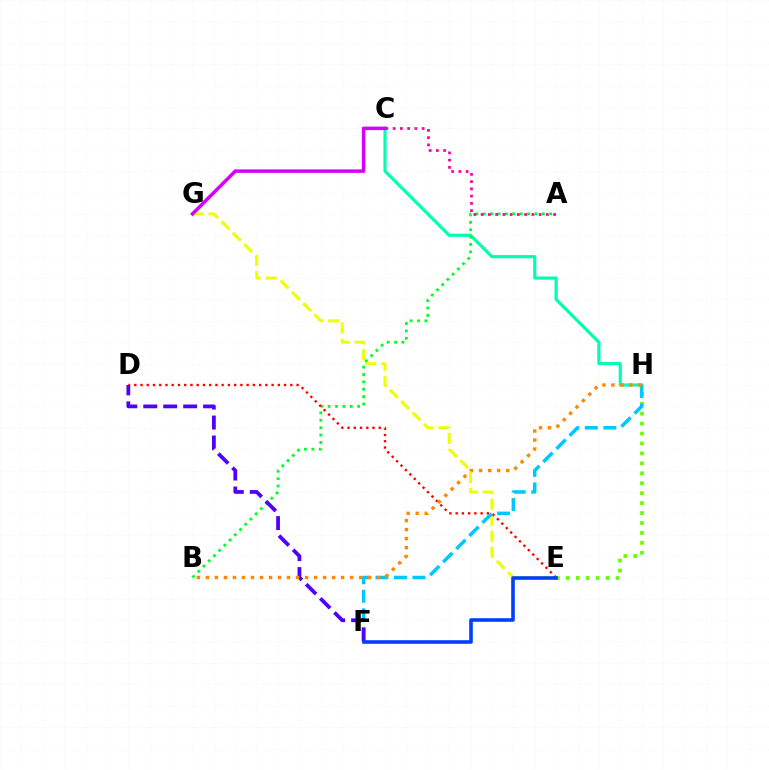{('C', 'H'): [{'color': '#00ffaf', 'line_style': 'solid', 'thickness': 2.26}], ('A', 'B'): [{'color': '#00ff27', 'line_style': 'dotted', 'thickness': 2.01}], ('E', 'G'): [{'color': '#eeff00', 'line_style': 'dashed', 'thickness': 2.18}], ('D', 'E'): [{'color': '#ff0000', 'line_style': 'dotted', 'thickness': 1.7}], ('E', 'H'): [{'color': '#66ff00', 'line_style': 'dotted', 'thickness': 2.7}], ('F', 'H'): [{'color': '#00c7ff', 'line_style': 'dashed', 'thickness': 2.52}], ('C', 'G'): [{'color': '#d600ff', 'line_style': 'solid', 'thickness': 2.51}], ('D', 'F'): [{'color': '#4f00ff', 'line_style': 'dashed', 'thickness': 2.71}], ('B', 'H'): [{'color': '#ff8800', 'line_style': 'dotted', 'thickness': 2.45}], ('E', 'F'): [{'color': '#003fff', 'line_style': 'solid', 'thickness': 2.58}], ('A', 'C'): [{'color': '#ff00a0', 'line_style': 'dotted', 'thickness': 1.97}]}